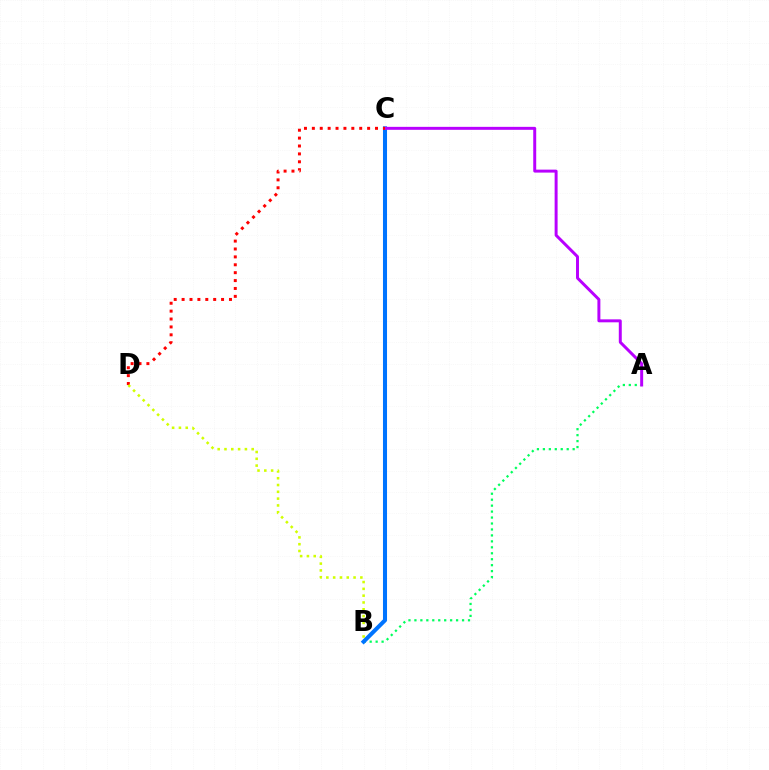{('A', 'B'): [{'color': '#00ff5c', 'line_style': 'dotted', 'thickness': 1.62}], ('B', 'C'): [{'color': '#0074ff', 'line_style': 'solid', 'thickness': 2.91}], ('A', 'C'): [{'color': '#b900ff', 'line_style': 'solid', 'thickness': 2.14}], ('C', 'D'): [{'color': '#ff0000', 'line_style': 'dotted', 'thickness': 2.14}], ('B', 'D'): [{'color': '#d1ff00', 'line_style': 'dotted', 'thickness': 1.85}]}